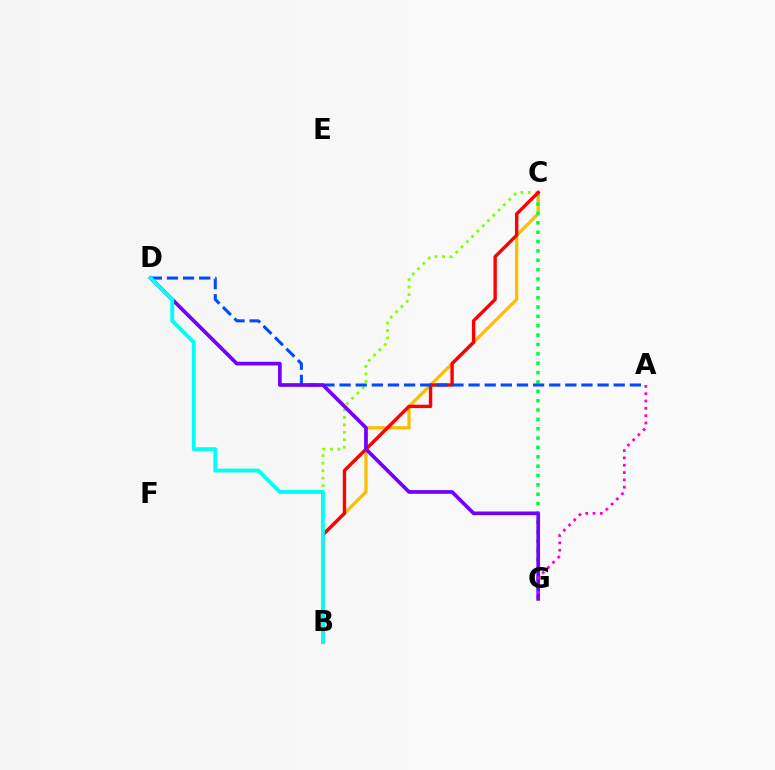{('B', 'C'): [{'color': '#84ff00', 'line_style': 'dotted', 'thickness': 2.03}, {'color': '#ffbd00', 'line_style': 'solid', 'thickness': 2.35}, {'color': '#ff0000', 'line_style': 'solid', 'thickness': 2.43}], ('C', 'G'): [{'color': '#00ff39', 'line_style': 'dotted', 'thickness': 2.54}], ('A', 'D'): [{'color': '#004bff', 'line_style': 'dashed', 'thickness': 2.19}], ('D', 'G'): [{'color': '#7200ff', 'line_style': 'solid', 'thickness': 2.65}], ('A', 'G'): [{'color': '#ff00cf', 'line_style': 'dotted', 'thickness': 1.99}], ('B', 'D'): [{'color': '#00fff6', 'line_style': 'solid', 'thickness': 2.79}]}